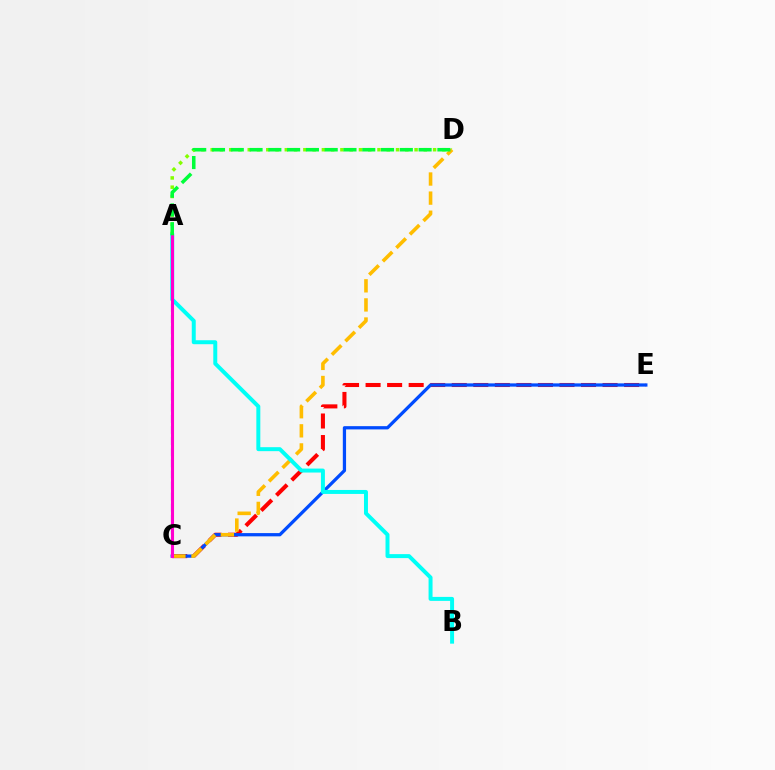{('A', 'D'): [{'color': '#84ff00', 'line_style': 'dotted', 'thickness': 2.52}, {'color': '#00ff39', 'line_style': 'dashed', 'thickness': 2.55}], ('C', 'E'): [{'color': '#ff0000', 'line_style': 'dashed', 'thickness': 2.93}, {'color': '#004bff', 'line_style': 'solid', 'thickness': 2.34}], ('C', 'D'): [{'color': '#ffbd00', 'line_style': 'dashed', 'thickness': 2.59}], ('A', 'C'): [{'color': '#7200ff', 'line_style': 'dashed', 'thickness': 1.51}, {'color': '#ff00cf', 'line_style': 'solid', 'thickness': 2.21}], ('A', 'B'): [{'color': '#00fff6', 'line_style': 'solid', 'thickness': 2.86}]}